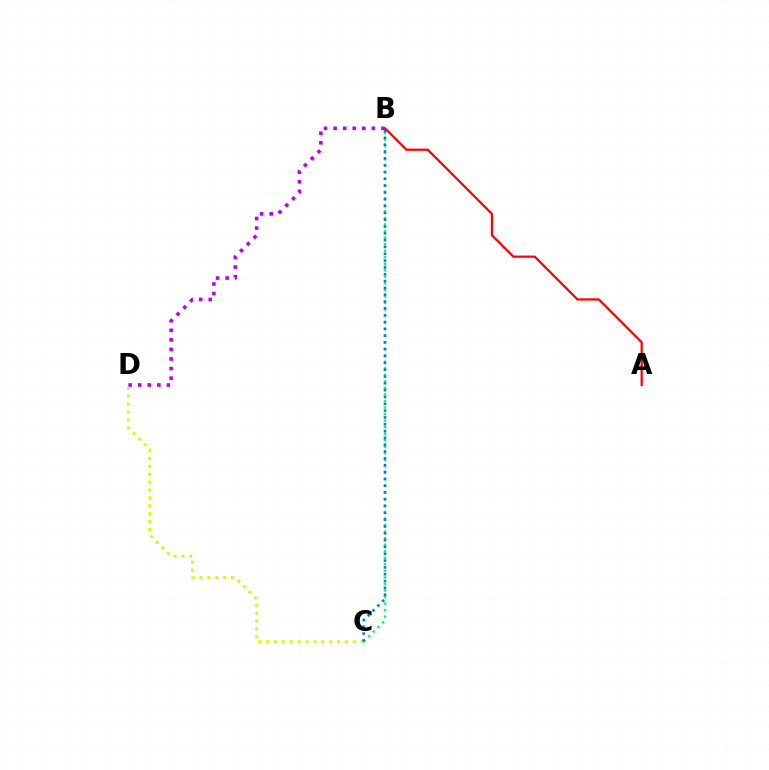{('A', 'B'): [{'color': '#ff0000', 'line_style': 'solid', 'thickness': 1.61}], ('B', 'D'): [{'color': '#b900ff', 'line_style': 'dotted', 'thickness': 2.6}], ('C', 'D'): [{'color': '#d1ff00', 'line_style': 'dotted', 'thickness': 2.14}], ('B', 'C'): [{'color': '#00ff5c', 'line_style': 'dotted', 'thickness': 1.78}, {'color': '#0074ff', 'line_style': 'dotted', 'thickness': 1.85}]}